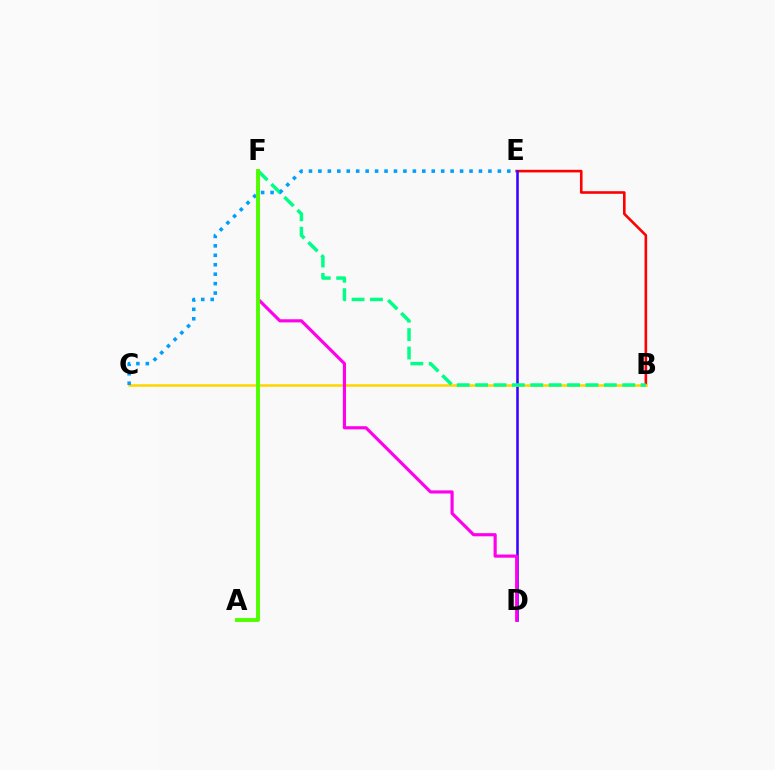{('B', 'E'): [{'color': '#ff0000', 'line_style': 'solid', 'thickness': 1.87}], ('D', 'E'): [{'color': '#3700ff', 'line_style': 'solid', 'thickness': 1.83}], ('B', 'C'): [{'color': '#ffd500', 'line_style': 'solid', 'thickness': 1.82}], ('D', 'F'): [{'color': '#ff00ed', 'line_style': 'solid', 'thickness': 2.27}], ('B', 'F'): [{'color': '#00ff86', 'line_style': 'dashed', 'thickness': 2.5}], ('C', 'E'): [{'color': '#009eff', 'line_style': 'dotted', 'thickness': 2.57}], ('A', 'F'): [{'color': '#4fff00', 'line_style': 'solid', 'thickness': 2.82}]}